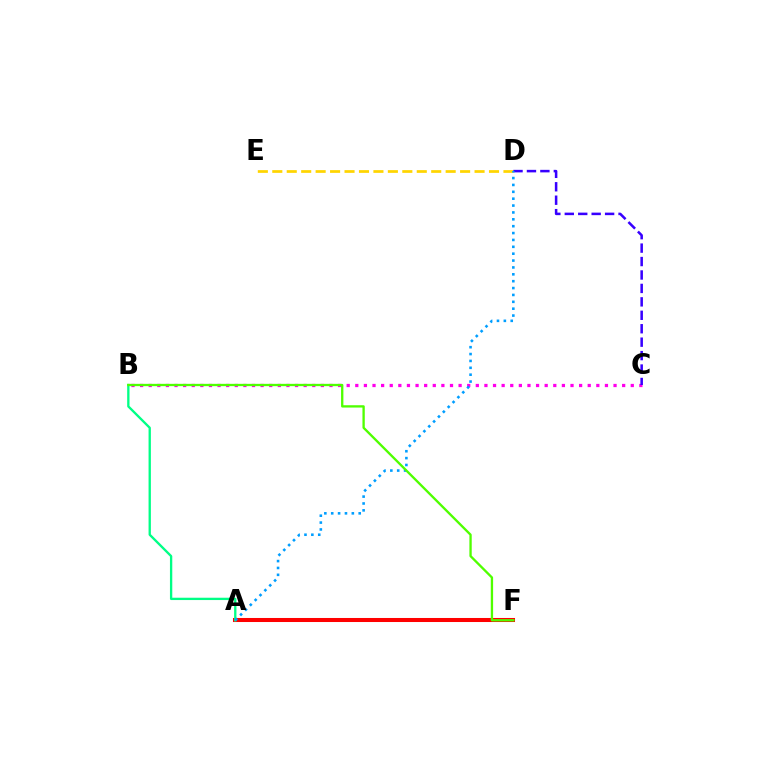{('D', 'E'): [{'color': '#ffd500', 'line_style': 'dashed', 'thickness': 1.96}], ('A', 'F'): [{'color': '#ff0000', 'line_style': 'solid', 'thickness': 2.91}], ('B', 'C'): [{'color': '#ff00ed', 'line_style': 'dotted', 'thickness': 2.34}], ('A', 'B'): [{'color': '#00ff86', 'line_style': 'solid', 'thickness': 1.67}], ('C', 'D'): [{'color': '#3700ff', 'line_style': 'dashed', 'thickness': 1.83}], ('A', 'D'): [{'color': '#009eff', 'line_style': 'dotted', 'thickness': 1.87}], ('B', 'F'): [{'color': '#4fff00', 'line_style': 'solid', 'thickness': 1.67}]}